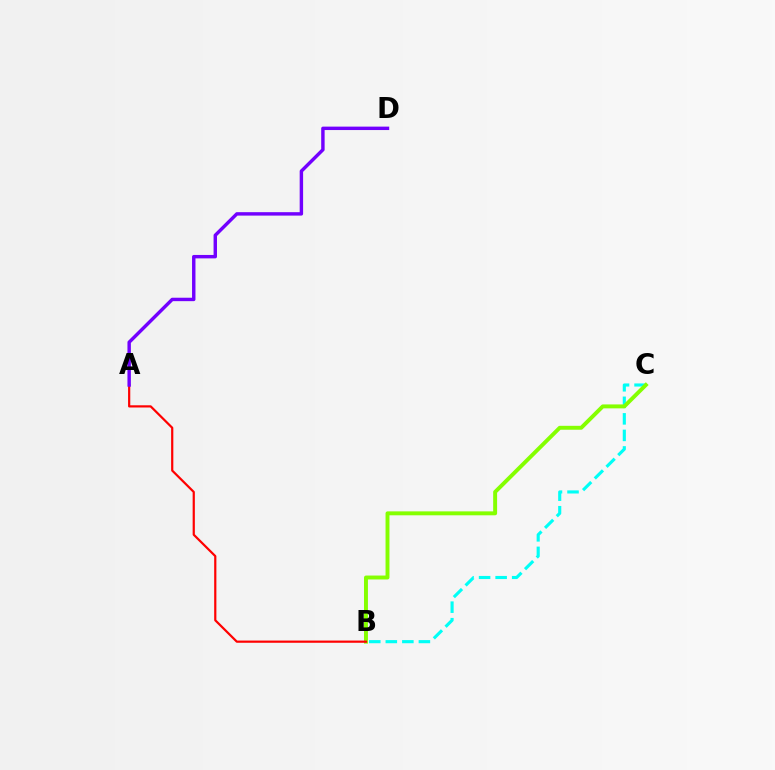{('B', 'C'): [{'color': '#00fff6', 'line_style': 'dashed', 'thickness': 2.25}, {'color': '#84ff00', 'line_style': 'solid', 'thickness': 2.83}], ('A', 'B'): [{'color': '#ff0000', 'line_style': 'solid', 'thickness': 1.59}], ('A', 'D'): [{'color': '#7200ff', 'line_style': 'solid', 'thickness': 2.47}]}